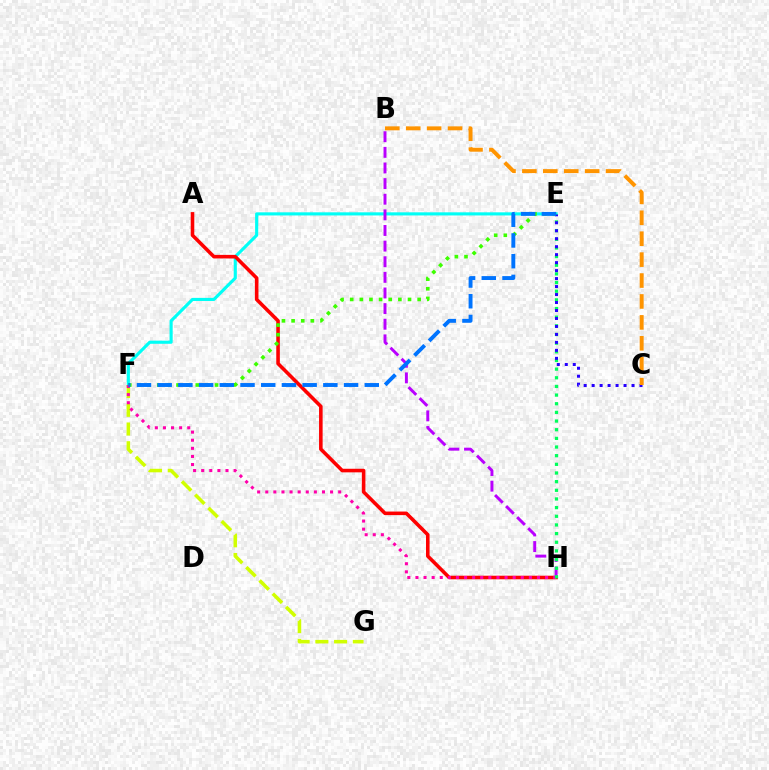{('E', 'F'): [{'color': '#00fff6', 'line_style': 'solid', 'thickness': 2.25}, {'color': '#3dff00', 'line_style': 'dotted', 'thickness': 2.62}, {'color': '#0074ff', 'line_style': 'dashed', 'thickness': 2.81}], ('A', 'H'): [{'color': '#ff0000', 'line_style': 'solid', 'thickness': 2.57}], ('F', 'G'): [{'color': '#d1ff00', 'line_style': 'dashed', 'thickness': 2.55}], ('F', 'H'): [{'color': '#ff00ac', 'line_style': 'dotted', 'thickness': 2.2}], ('B', 'H'): [{'color': '#b900ff', 'line_style': 'dashed', 'thickness': 2.12}], ('E', 'H'): [{'color': '#00ff5c', 'line_style': 'dotted', 'thickness': 2.35}], ('C', 'E'): [{'color': '#2500ff', 'line_style': 'dotted', 'thickness': 2.17}], ('B', 'C'): [{'color': '#ff9400', 'line_style': 'dashed', 'thickness': 2.84}]}